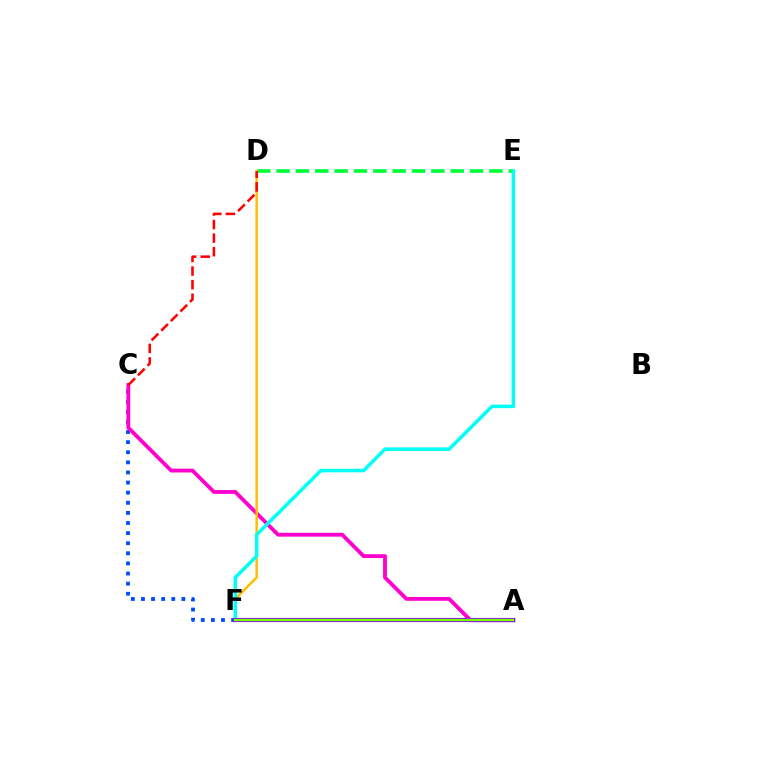{('C', 'F'): [{'color': '#004bff', 'line_style': 'dotted', 'thickness': 2.75}], ('A', 'C'): [{'color': '#ff00cf', 'line_style': 'solid', 'thickness': 2.75}], ('D', 'E'): [{'color': '#00ff39', 'line_style': 'dashed', 'thickness': 2.63}], ('D', 'F'): [{'color': '#ffbd00', 'line_style': 'solid', 'thickness': 1.77}], ('C', 'D'): [{'color': '#ff0000', 'line_style': 'dashed', 'thickness': 1.84}], ('E', 'F'): [{'color': '#00fff6', 'line_style': 'solid', 'thickness': 2.54}], ('A', 'F'): [{'color': '#7200ff', 'line_style': 'solid', 'thickness': 2.97}, {'color': '#84ff00', 'line_style': 'solid', 'thickness': 1.78}]}